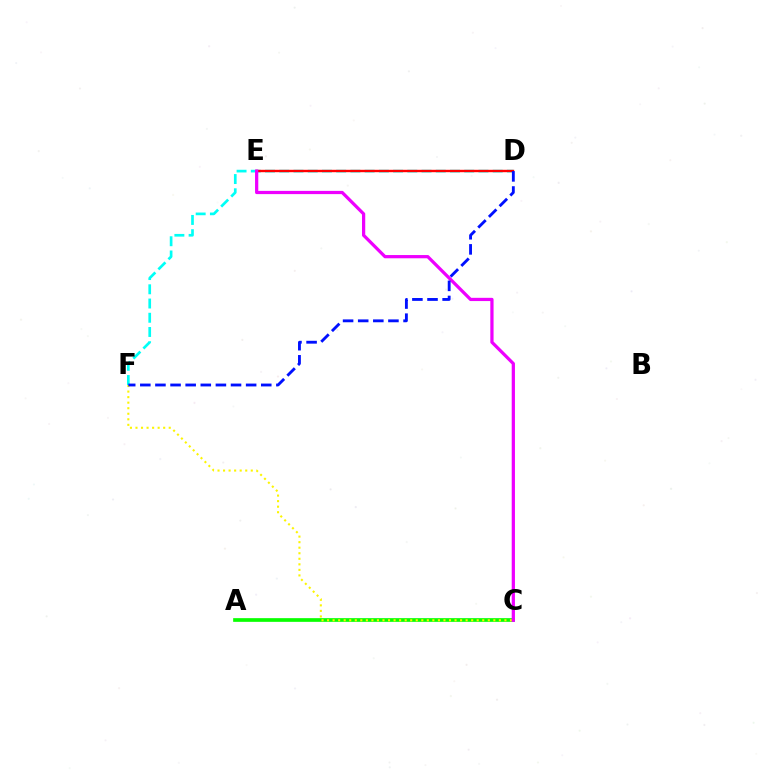{('D', 'F'): [{'color': '#00fff6', 'line_style': 'dashed', 'thickness': 1.93}, {'color': '#0010ff', 'line_style': 'dashed', 'thickness': 2.05}], ('A', 'C'): [{'color': '#08ff00', 'line_style': 'solid', 'thickness': 2.65}], ('C', 'F'): [{'color': '#fcf500', 'line_style': 'dotted', 'thickness': 1.51}], ('D', 'E'): [{'color': '#ff0000', 'line_style': 'solid', 'thickness': 1.73}], ('C', 'E'): [{'color': '#ee00ff', 'line_style': 'solid', 'thickness': 2.33}]}